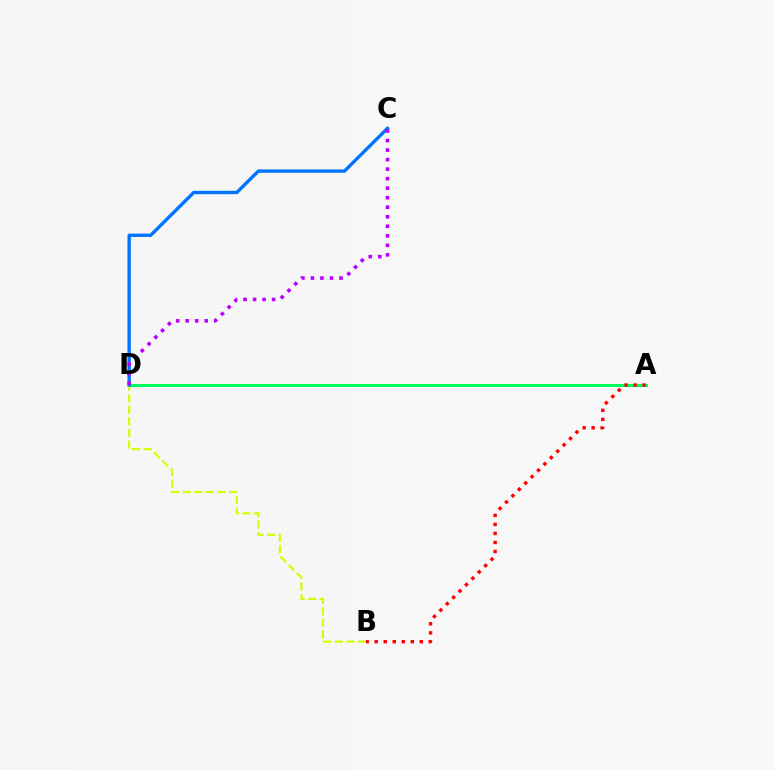{('A', 'D'): [{'color': '#00ff5c', 'line_style': 'solid', 'thickness': 2.19}], ('A', 'B'): [{'color': '#ff0000', 'line_style': 'dotted', 'thickness': 2.45}], ('B', 'D'): [{'color': '#d1ff00', 'line_style': 'dashed', 'thickness': 1.57}], ('C', 'D'): [{'color': '#0074ff', 'line_style': 'solid', 'thickness': 2.43}, {'color': '#b900ff', 'line_style': 'dotted', 'thickness': 2.59}]}